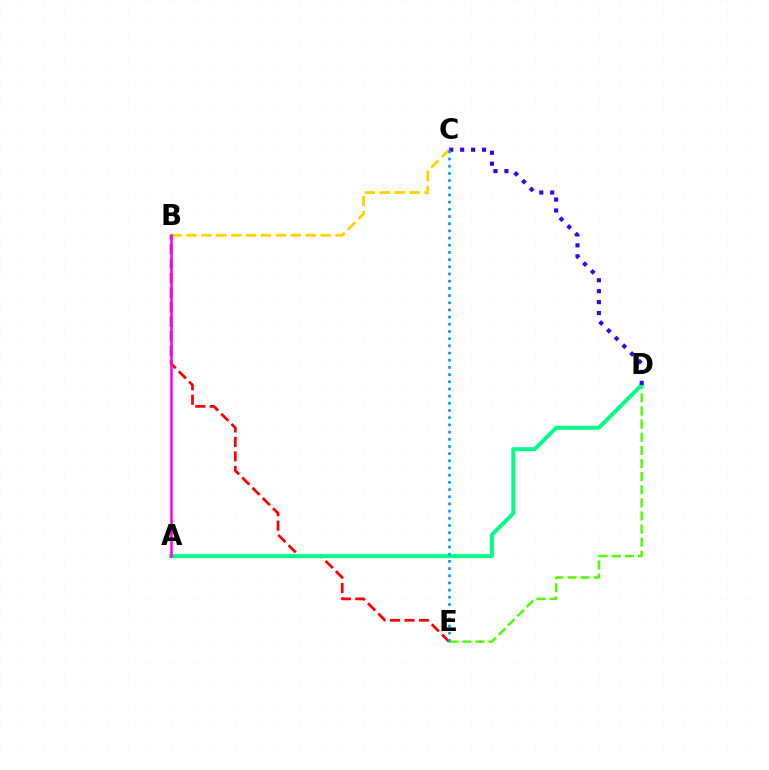{('B', 'E'): [{'color': '#ff0000', 'line_style': 'dashed', 'thickness': 1.97}], ('D', 'E'): [{'color': '#4fff00', 'line_style': 'dashed', 'thickness': 1.78}], ('B', 'C'): [{'color': '#ffd500', 'line_style': 'dashed', 'thickness': 2.02}], ('A', 'D'): [{'color': '#00ff86', 'line_style': 'solid', 'thickness': 2.86}], ('A', 'B'): [{'color': '#ff00ed', 'line_style': 'solid', 'thickness': 1.81}], ('C', 'D'): [{'color': '#3700ff', 'line_style': 'dotted', 'thickness': 2.97}], ('C', 'E'): [{'color': '#009eff', 'line_style': 'dotted', 'thickness': 1.95}]}